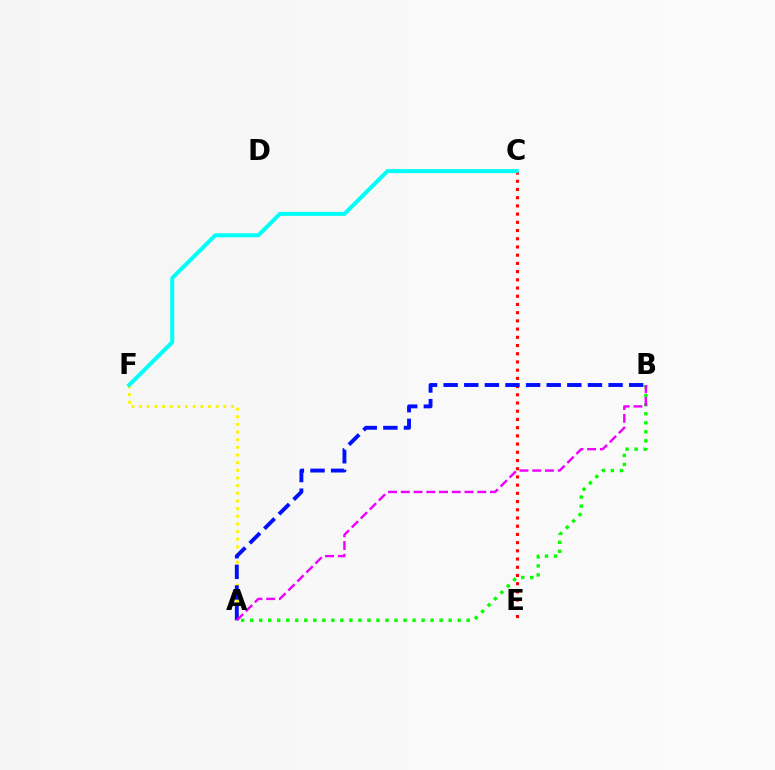{('A', 'B'): [{'color': '#08ff00', 'line_style': 'dotted', 'thickness': 2.45}, {'color': '#0010ff', 'line_style': 'dashed', 'thickness': 2.8}, {'color': '#ee00ff', 'line_style': 'dashed', 'thickness': 1.73}], ('A', 'F'): [{'color': '#fcf500', 'line_style': 'dotted', 'thickness': 2.08}], ('C', 'E'): [{'color': '#ff0000', 'line_style': 'dotted', 'thickness': 2.23}], ('C', 'F'): [{'color': '#00fff6', 'line_style': 'solid', 'thickness': 2.88}]}